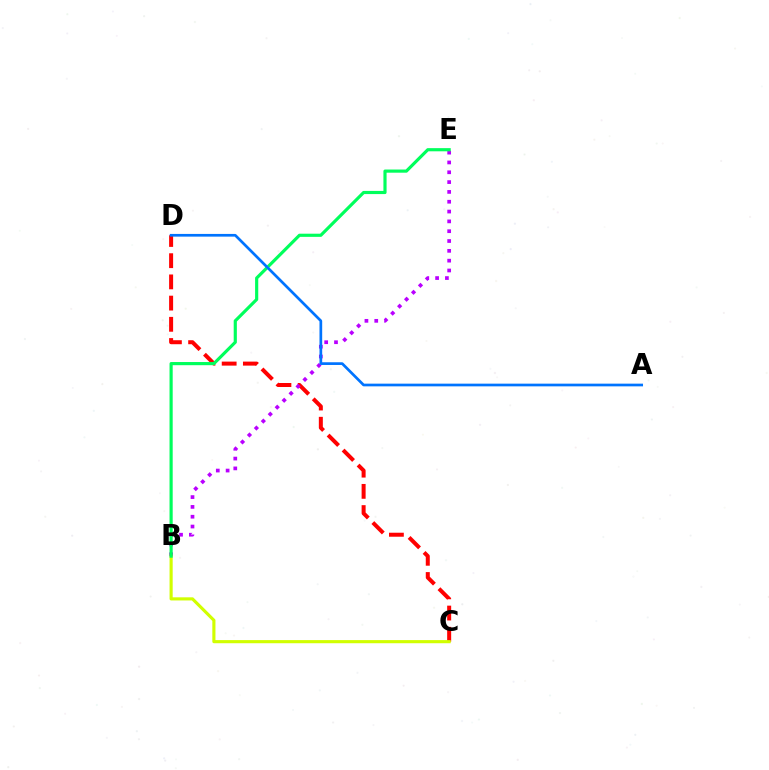{('C', 'D'): [{'color': '#ff0000', 'line_style': 'dashed', 'thickness': 2.88}], ('B', 'E'): [{'color': '#b900ff', 'line_style': 'dotted', 'thickness': 2.67}, {'color': '#00ff5c', 'line_style': 'solid', 'thickness': 2.28}], ('B', 'C'): [{'color': '#d1ff00', 'line_style': 'solid', 'thickness': 2.25}], ('A', 'D'): [{'color': '#0074ff', 'line_style': 'solid', 'thickness': 1.95}]}